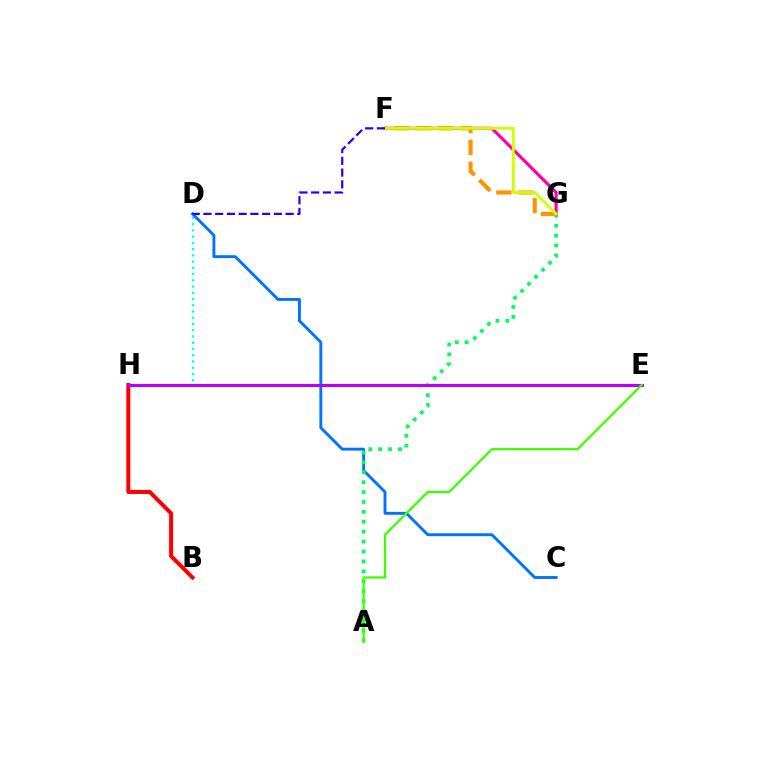{('D', 'H'): [{'color': '#00fff6', 'line_style': 'dotted', 'thickness': 1.7}], ('C', 'D'): [{'color': '#0074ff', 'line_style': 'solid', 'thickness': 2.09}], ('A', 'G'): [{'color': '#00ff5c', 'line_style': 'dotted', 'thickness': 2.69}], ('B', 'H'): [{'color': '#ff0000', 'line_style': 'solid', 'thickness': 2.9}], ('F', 'G'): [{'color': '#ff00ac', 'line_style': 'solid', 'thickness': 2.29}, {'color': '#ff9400', 'line_style': 'dashed', 'thickness': 2.99}, {'color': '#d1ff00', 'line_style': 'solid', 'thickness': 2.08}], ('E', 'H'): [{'color': '#b900ff', 'line_style': 'solid', 'thickness': 2.2}], ('A', 'E'): [{'color': '#3dff00', 'line_style': 'solid', 'thickness': 1.64}], ('D', 'F'): [{'color': '#2500ff', 'line_style': 'dashed', 'thickness': 1.59}]}